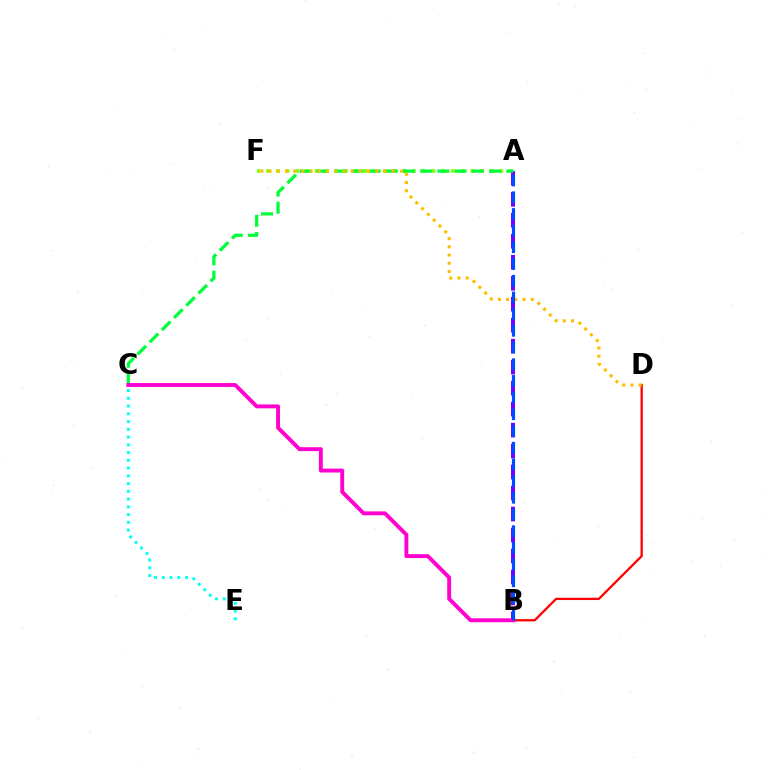{('B', 'D'): [{'color': '#ff0000', 'line_style': 'solid', 'thickness': 1.65}], ('C', 'E'): [{'color': '#00fff6', 'line_style': 'dotted', 'thickness': 2.11}], ('A', 'F'): [{'color': '#84ff00', 'line_style': 'dotted', 'thickness': 2.64}], ('A', 'B'): [{'color': '#7200ff', 'line_style': 'dashed', 'thickness': 2.85}, {'color': '#004bff', 'line_style': 'dashed', 'thickness': 2.27}], ('A', 'C'): [{'color': '#00ff39', 'line_style': 'dashed', 'thickness': 2.34}], ('B', 'C'): [{'color': '#ff00cf', 'line_style': 'solid', 'thickness': 2.81}], ('D', 'F'): [{'color': '#ffbd00', 'line_style': 'dotted', 'thickness': 2.23}]}